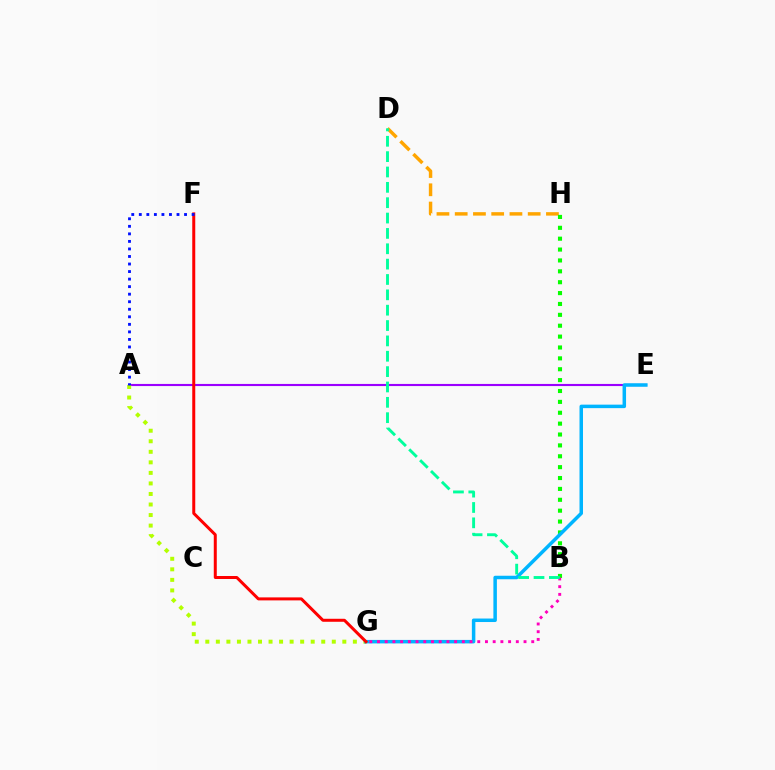{('A', 'E'): [{'color': '#9b00ff', 'line_style': 'solid', 'thickness': 1.53}], ('A', 'G'): [{'color': '#b3ff00', 'line_style': 'dotted', 'thickness': 2.86}], ('D', 'H'): [{'color': '#ffa500', 'line_style': 'dashed', 'thickness': 2.48}], ('B', 'H'): [{'color': '#08ff00', 'line_style': 'dotted', 'thickness': 2.96}], ('E', 'G'): [{'color': '#00b5ff', 'line_style': 'solid', 'thickness': 2.52}], ('B', 'G'): [{'color': '#ff00bd', 'line_style': 'dotted', 'thickness': 2.1}], ('F', 'G'): [{'color': '#ff0000', 'line_style': 'solid', 'thickness': 2.16}], ('B', 'D'): [{'color': '#00ff9d', 'line_style': 'dashed', 'thickness': 2.09}], ('A', 'F'): [{'color': '#0010ff', 'line_style': 'dotted', 'thickness': 2.05}]}